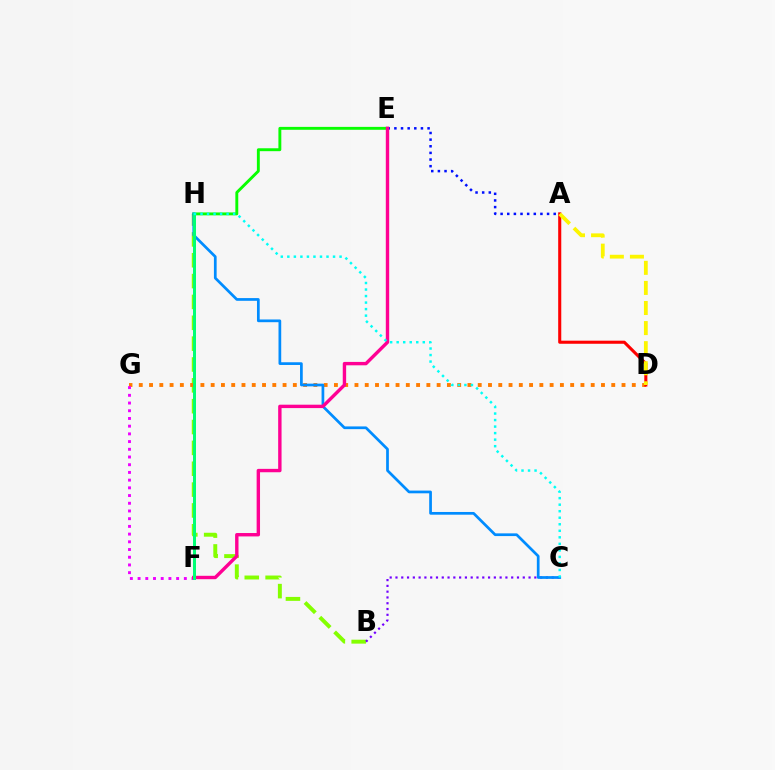{('B', 'H'): [{'color': '#84ff00', 'line_style': 'dashed', 'thickness': 2.83}], ('E', 'H'): [{'color': '#08ff00', 'line_style': 'solid', 'thickness': 2.09}], ('D', 'G'): [{'color': '#ff7c00', 'line_style': 'dotted', 'thickness': 2.79}], ('A', 'E'): [{'color': '#0010ff', 'line_style': 'dotted', 'thickness': 1.8}], ('F', 'G'): [{'color': '#ee00ff', 'line_style': 'dotted', 'thickness': 2.09}], ('A', 'D'): [{'color': '#ff0000', 'line_style': 'solid', 'thickness': 2.22}, {'color': '#fcf500', 'line_style': 'dashed', 'thickness': 2.73}], ('B', 'C'): [{'color': '#7200ff', 'line_style': 'dotted', 'thickness': 1.57}], ('C', 'H'): [{'color': '#008cff', 'line_style': 'solid', 'thickness': 1.96}, {'color': '#00fff6', 'line_style': 'dotted', 'thickness': 1.77}], ('E', 'F'): [{'color': '#ff0094', 'line_style': 'solid', 'thickness': 2.44}], ('F', 'H'): [{'color': '#00ff74', 'line_style': 'solid', 'thickness': 2.15}]}